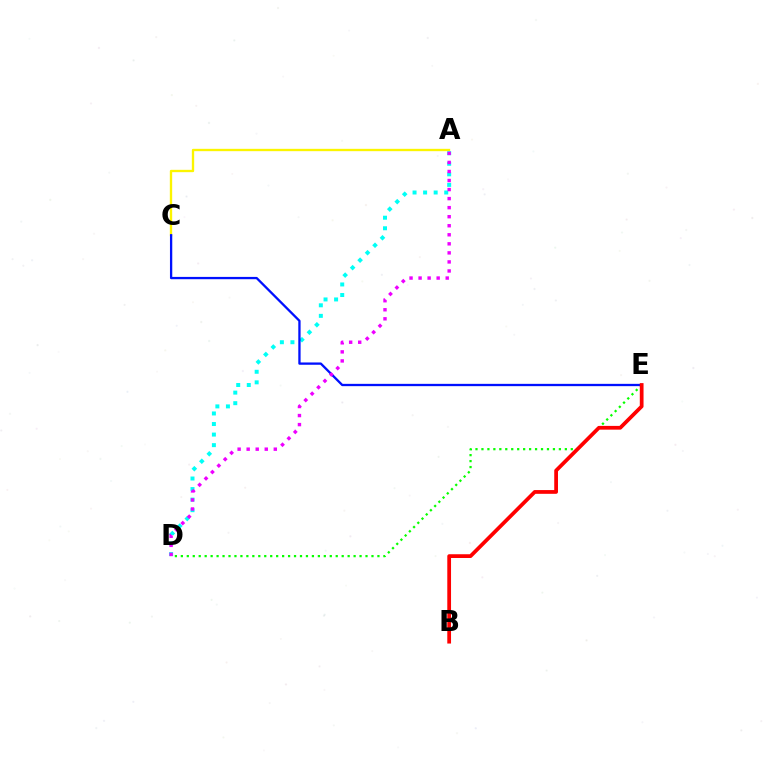{('A', 'C'): [{'color': '#fcf500', 'line_style': 'solid', 'thickness': 1.69}], ('D', 'E'): [{'color': '#08ff00', 'line_style': 'dotted', 'thickness': 1.62}], ('A', 'D'): [{'color': '#00fff6', 'line_style': 'dotted', 'thickness': 2.87}, {'color': '#ee00ff', 'line_style': 'dotted', 'thickness': 2.46}], ('C', 'E'): [{'color': '#0010ff', 'line_style': 'solid', 'thickness': 1.66}], ('B', 'E'): [{'color': '#ff0000', 'line_style': 'solid', 'thickness': 2.7}]}